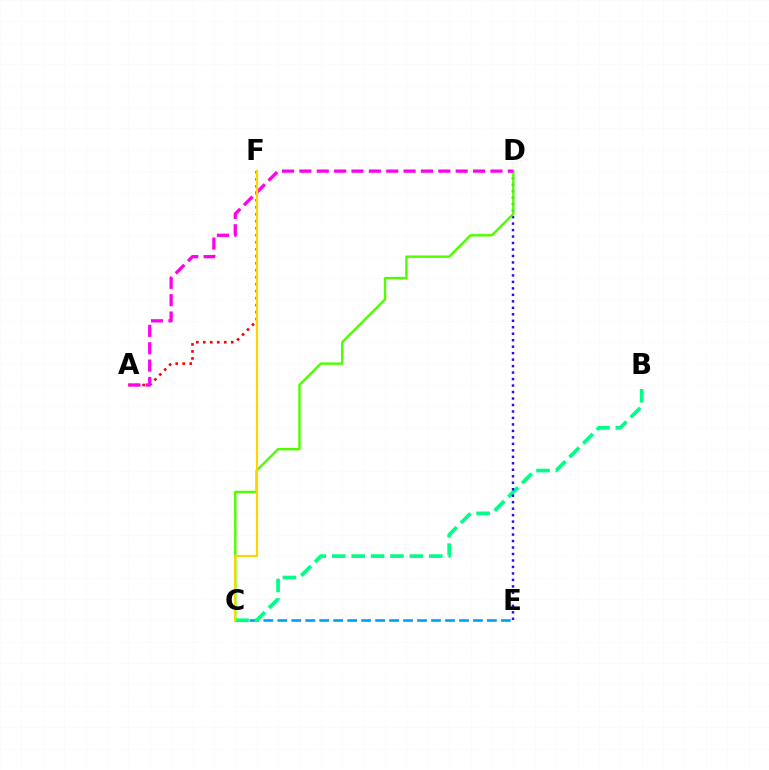{('C', 'E'): [{'color': '#009eff', 'line_style': 'dashed', 'thickness': 1.9}], ('A', 'F'): [{'color': '#ff0000', 'line_style': 'dotted', 'thickness': 1.9}], ('B', 'C'): [{'color': '#00ff86', 'line_style': 'dashed', 'thickness': 2.64}], ('D', 'E'): [{'color': '#3700ff', 'line_style': 'dotted', 'thickness': 1.76}], ('C', 'D'): [{'color': '#4fff00', 'line_style': 'solid', 'thickness': 1.75}], ('A', 'D'): [{'color': '#ff00ed', 'line_style': 'dashed', 'thickness': 2.36}], ('C', 'F'): [{'color': '#ffd500', 'line_style': 'solid', 'thickness': 1.6}]}